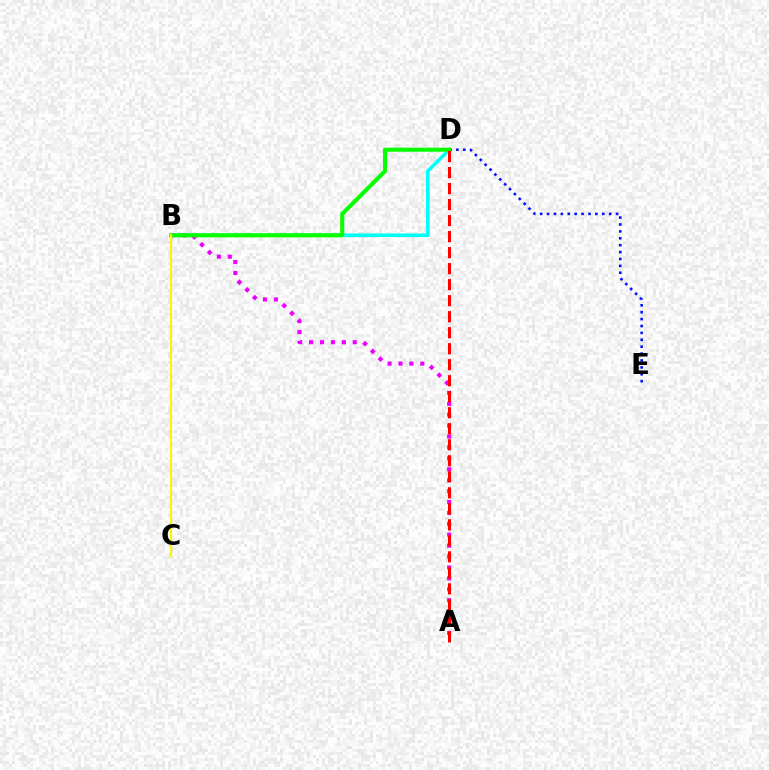{('B', 'D'): [{'color': '#00fff6', 'line_style': 'solid', 'thickness': 2.59}, {'color': '#08ff00', 'line_style': 'solid', 'thickness': 2.93}], ('A', 'B'): [{'color': '#ee00ff', 'line_style': 'dotted', 'thickness': 2.96}], ('D', 'E'): [{'color': '#0010ff', 'line_style': 'dotted', 'thickness': 1.87}], ('A', 'D'): [{'color': '#ff0000', 'line_style': 'dashed', 'thickness': 2.18}], ('B', 'C'): [{'color': '#fcf500', 'line_style': 'solid', 'thickness': 1.59}]}